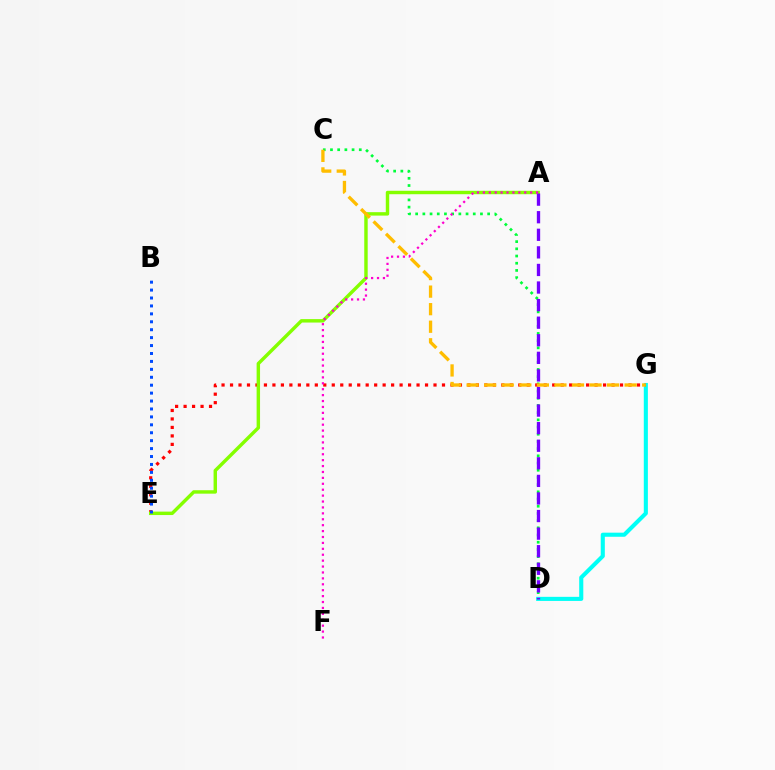{('D', 'G'): [{'color': '#00fff6', 'line_style': 'solid', 'thickness': 2.94}], ('C', 'D'): [{'color': '#00ff39', 'line_style': 'dotted', 'thickness': 1.96}], ('E', 'G'): [{'color': '#ff0000', 'line_style': 'dotted', 'thickness': 2.3}], ('A', 'E'): [{'color': '#84ff00', 'line_style': 'solid', 'thickness': 2.47}], ('B', 'E'): [{'color': '#004bff', 'line_style': 'dotted', 'thickness': 2.15}], ('A', 'D'): [{'color': '#7200ff', 'line_style': 'dashed', 'thickness': 2.39}], ('C', 'G'): [{'color': '#ffbd00', 'line_style': 'dashed', 'thickness': 2.39}], ('A', 'F'): [{'color': '#ff00cf', 'line_style': 'dotted', 'thickness': 1.61}]}